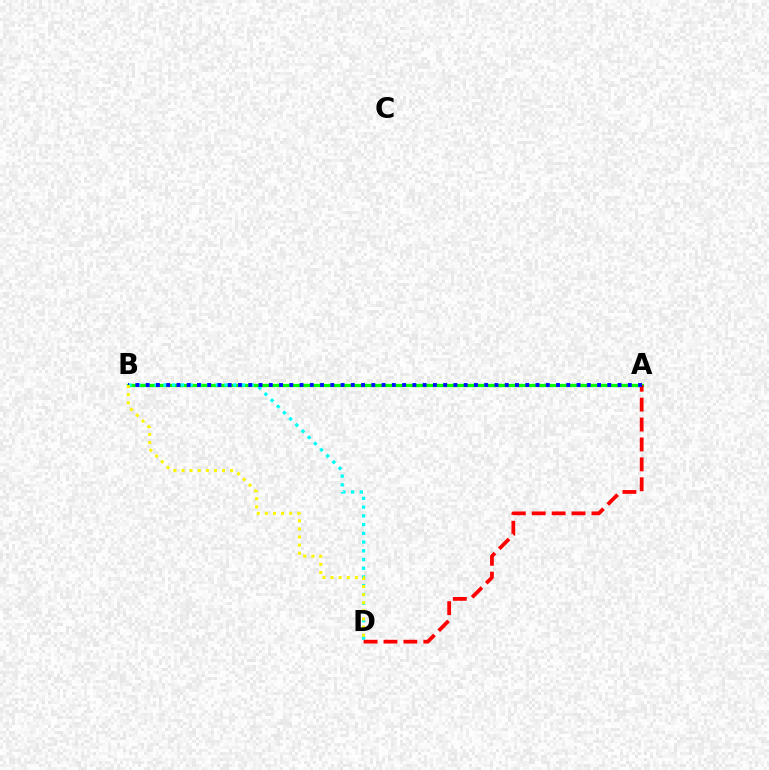{('A', 'B'): [{'color': '#ee00ff', 'line_style': 'dashed', 'thickness': 1.92}, {'color': '#08ff00', 'line_style': 'solid', 'thickness': 2.35}, {'color': '#0010ff', 'line_style': 'dotted', 'thickness': 2.79}], ('B', 'D'): [{'color': '#00fff6', 'line_style': 'dotted', 'thickness': 2.37}, {'color': '#fcf500', 'line_style': 'dotted', 'thickness': 2.2}], ('A', 'D'): [{'color': '#ff0000', 'line_style': 'dashed', 'thickness': 2.71}]}